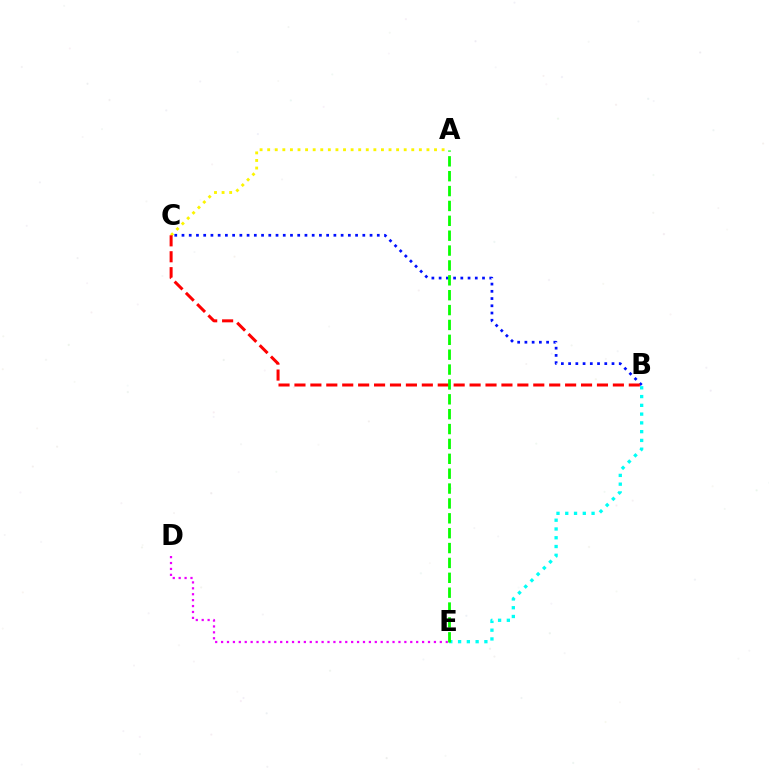{('B', 'C'): [{'color': '#0010ff', 'line_style': 'dotted', 'thickness': 1.97}, {'color': '#ff0000', 'line_style': 'dashed', 'thickness': 2.16}], ('D', 'E'): [{'color': '#ee00ff', 'line_style': 'dotted', 'thickness': 1.61}], ('A', 'C'): [{'color': '#fcf500', 'line_style': 'dotted', 'thickness': 2.06}], ('B', 'E'): [{'color': '#00fff6', 'line_style': 'dotted', 'thickness': 2.38}], ('A', 'E'): [{'color': '#08ff00', 'line_style': 'dashed', 'thickness': 2.02}]}